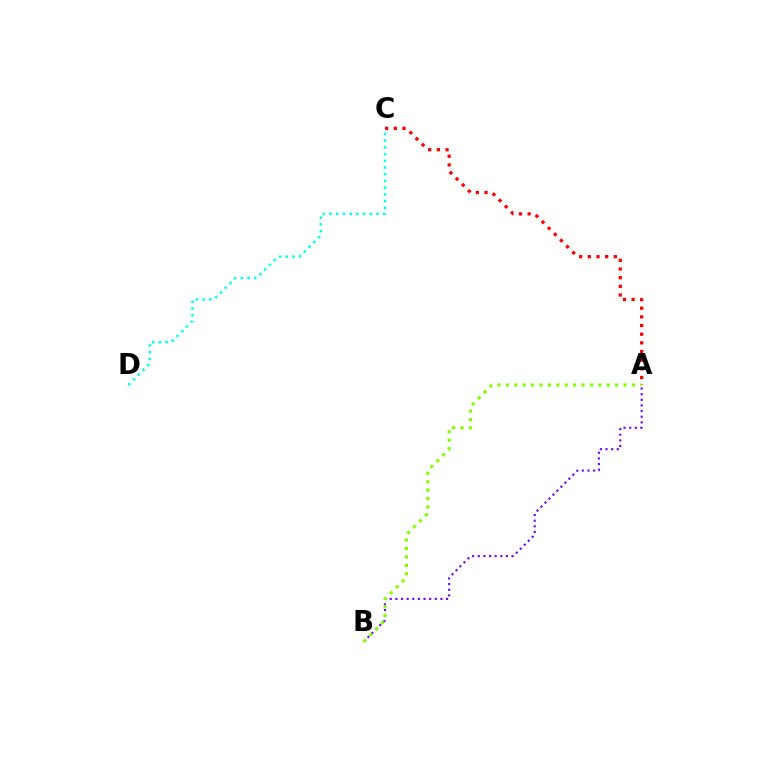{('A', 'B'): [{'color': '#7200ff', 'line_style': 'dotted', 'thickness': 1.53}, {'color': '#84ff00', 'line_style': 'dotted', 'thickness': 2.28}], ('A', 'C'): [{'color': '#ff0000', 'line_style': 'dotted', 'thickness': 2.35}], ('C', 'D'): [{'color': '#00fff6', 'line_style': 'dotted', 'thickness': 1.83}]}